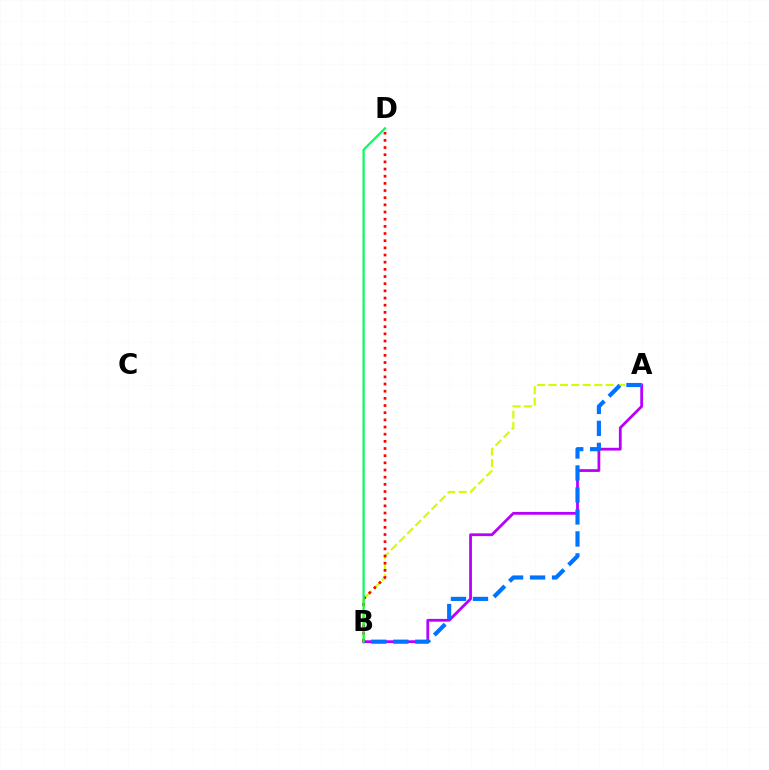{('A', 'B'): [{'color': '#b900ff', 'line_style': 'solid', 'thickness': 2.0}, {'color': '#d1ff00', 'line_style': 'dashed', 'thickness': 1.56}, {'color': '#0074ff', 'line_style': 'dashed', 'thickness': 2.99}], ('B', 'D'): [{'color': '#ff0000', 'line_style': 'dotted', 'thickness': 1.95}, {'color': '#00ff5c', 'line_style': 'solid', 'thickness': 1.57}]}